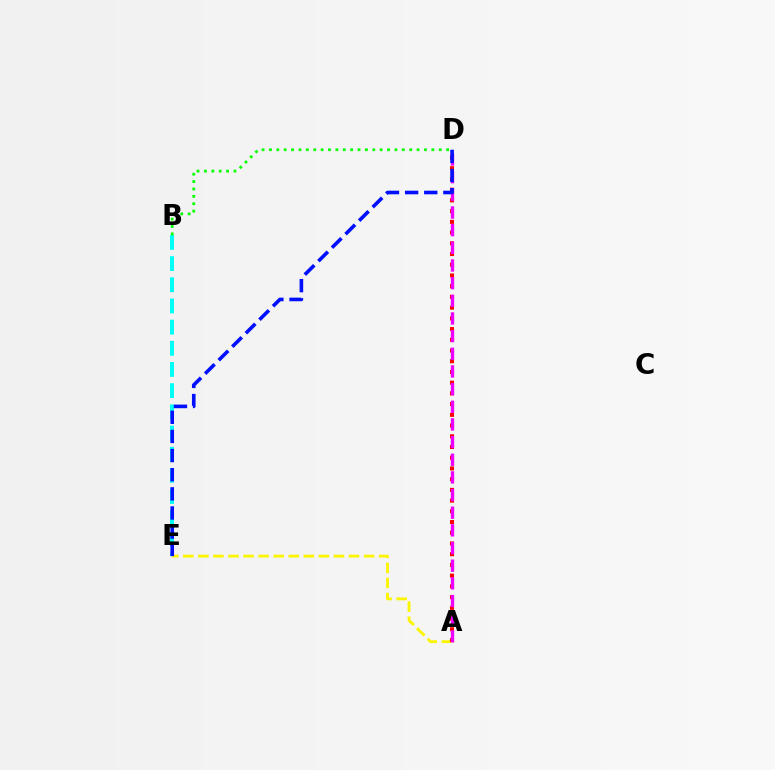{('A', 'E'): [{'color': '#fcf500', 'line_style': 'dashed', 'thickness': 2.05}], ('A', 'D'): [{'color': '#ff0000', 'line_style': 'dotted', 'thickness': 2.91}, {'color': '#ee00ff', 'line_style': 'dashed', 'thickness': 2.4}], ('B', 'E'): [{'color': '#00fff6', 'line_style': 'dashed', 'thickness': 2.88}], ('B', 'D'): [{'color': '#08ff00', 'line_style': 'dotted', 'thickness': 2.01}], ('D', 'E'): [{'color': '#0010ff', 'line_style': 'dashed', 'thickness': 2.6}]}